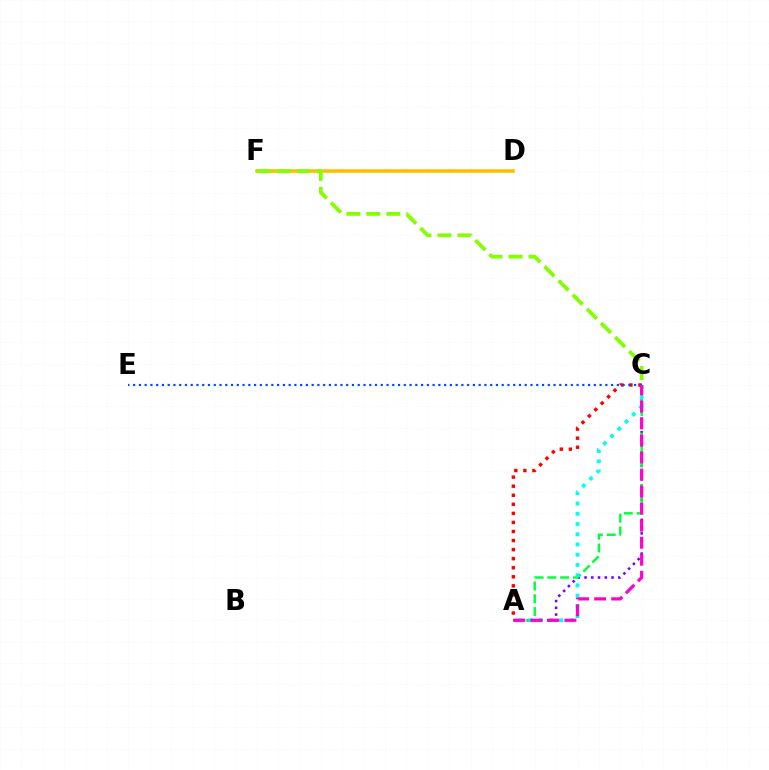{('A', 'C'): [{'color': '#7200ff', 'line_style': 'dotted', 'thickness': 1.83}, {'color': '#00ff39', 'line_style': 'dashed', 'thickness': 1.74}, {'color': '#00fff6', 'line_style': 'dotted', 'thickness': 2.78}, {'color': '#ff0000', 'line_style': 'dotted', 'thickness': 2.46}, {'color': '#ff00cf', 'line_style': 'dashed', 'thickness': 2.31}], ('D', 'F'): [{'color': '#ffbd00', 'line_style': 'solid', 'thickness': 2.55}], ('C', 'E'): [{'color': '#004bff', 'line_style': 'dotted', 'thickness': 1.56}], ('C', 'F'): [{'color': '#84ff00', 'line_style': 'dashed', 'thickness': 2.72}]}